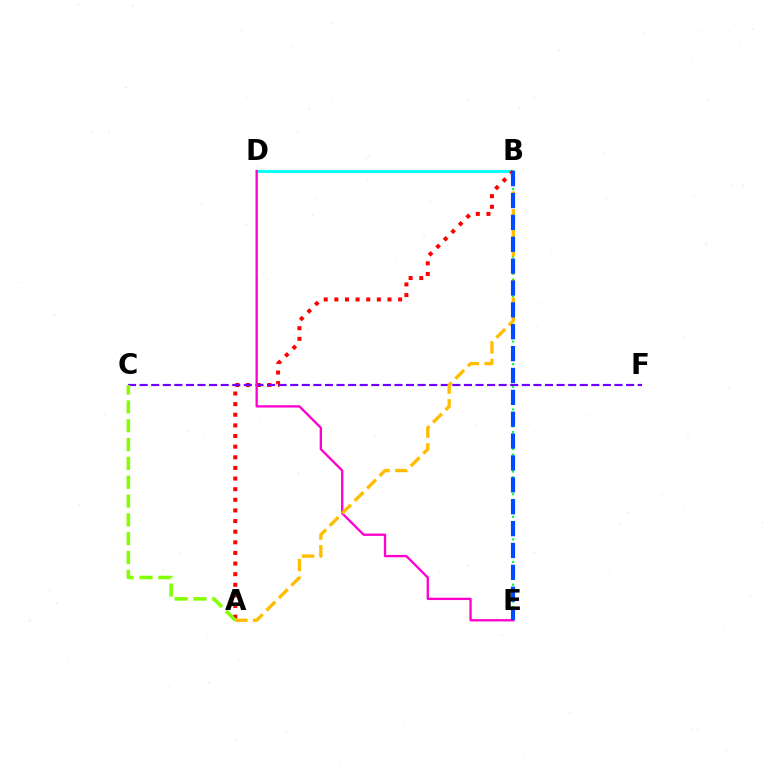{('B', 'D'): [{'color': '#00fff6', 'line_style': 'solid', 'thickness': 2.06}], ('A', 'B'): [{'color': '#ff0000', 'line_style': 'dotted', 'thickness': 2.89}, {'color': '#ffbd00', 'line_style': 'dashed', 'thickness': 2.4}], ('B', 'E'): [{'color': '#00ff39', 'line_style': 'dotted', 'thickness': 1.54}, {'color': '#004bff', 'line_style': 'dashed', 'thickness': 2.97}], ('C', 'F'): [{'color': '#7200ff', 'line_style': 'dashed', 'thickness': 1.57}], ('D', 'E'): [{'color': '#ff00cf', 'line_style': 'solid', 'thickness': 1.67}], ('A', 'C'): [{'color': '#84ff00', 'line_style': 'dashed', 'thickness': 2.56}]}